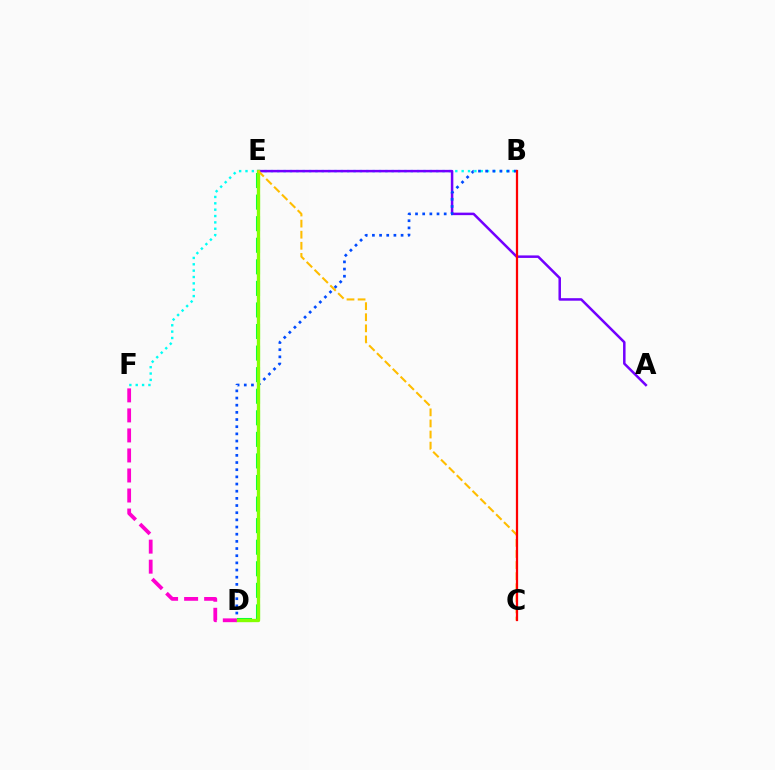{('B', 'F'): [{'color': '#00fff6', 'line_style': 'dotted', 'thickness': 1.73}], ('A', 'E'): [{'color': '#7200ff', 'line_style': 'solid', 'thickness': 1.81}], ('D', 'E'): [{'color': '#00ff39', 'line_style': 'dashed', 'thickness': 2.93}, {'color': '#84ff00', 'line_style': 'solid', 'thickness': 2.39}], ('B', 'D'): [{'color': '#004bff', 'line_style': 'dotted', 'thickness': 1.95}], ('D', 'F'): [{'color': '#ff00cf', 'line_style': 'dashed', 'thickness': 2.72}], ('C', 'E'): [{'color': '#ffbd00', 'line_style': 'dashed', 'thickness': 1.51}], ('B', 'C'): [{'color': '#ff0000', 'line_style': 'solid', 'thickness': 1.62}]}